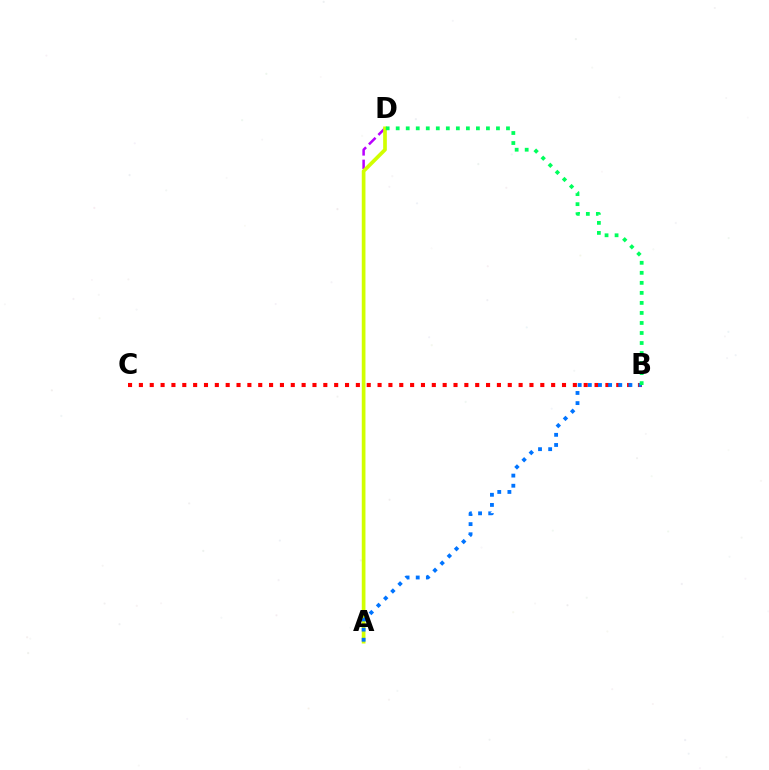{('A', 'D'): [{'color': '#b900ff', 'line_style': 'dashed', 'thickness': 1.82}, {'color': '#d1ff00', 'line_style': 'solid', 'thickness': 2.66}], ('B', 'C'): [{'color': '#ff0000', 'line_style': 'dotted', 'thickness': 2.95}], ('A', 'B'): [{'color': '#0074ff', 'line_style': 'dotted', 'thickness': 2.76}], ('B', 'D'): [{'color': '#00ff5c', 'line_style': 'dotted', 'thickness': 2.72}]}